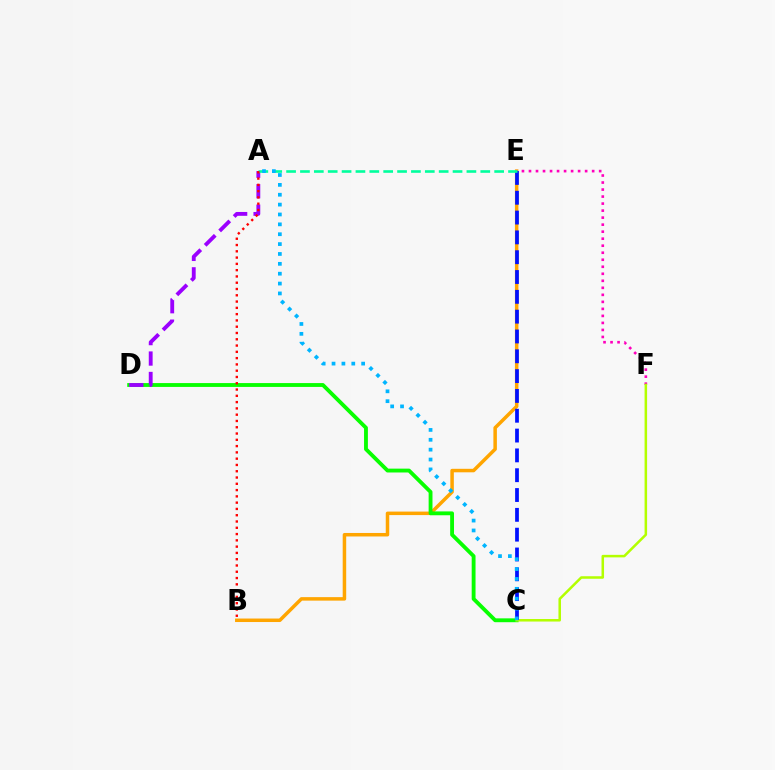{('B', 'E'): [{'color': '#ffa500', 'line_style': 'solid', 'thickness': 2.52}], ('C', 'D'): [{'color': '#08ff00', 'line_style': 'solid', 'thickness': 2.77}], ('E', 'F'): [{'color': '#ff00bd', 'line_style': 'dotted', 'thickness': 1.91}], ('A', 'D'): [{'color': '#9b00ff', 'line_style': 'dashed', 'thickness': 2.77}], ('C', 'F'): [{'color': '#b3ff00', 'line_style': 'solid', 'thickness': 1.82}], ('C', 'E'): [{'color': '#0010ff', 'line_style': 'dashed', 'thickness': 2.69}], ('A', 'E'): [{'color': '#00ff9d', 'line_style': 'dashed', 'thickness': 1.88}], ('A', 'C'): [{'color': '#00b5ff', 'line_style': 'dotted', 'thickness': 2.68}], ('A', 'B'): [{'color': '#ff0000', 'line_style': 'dotted', 'thickness': 1.71}]}